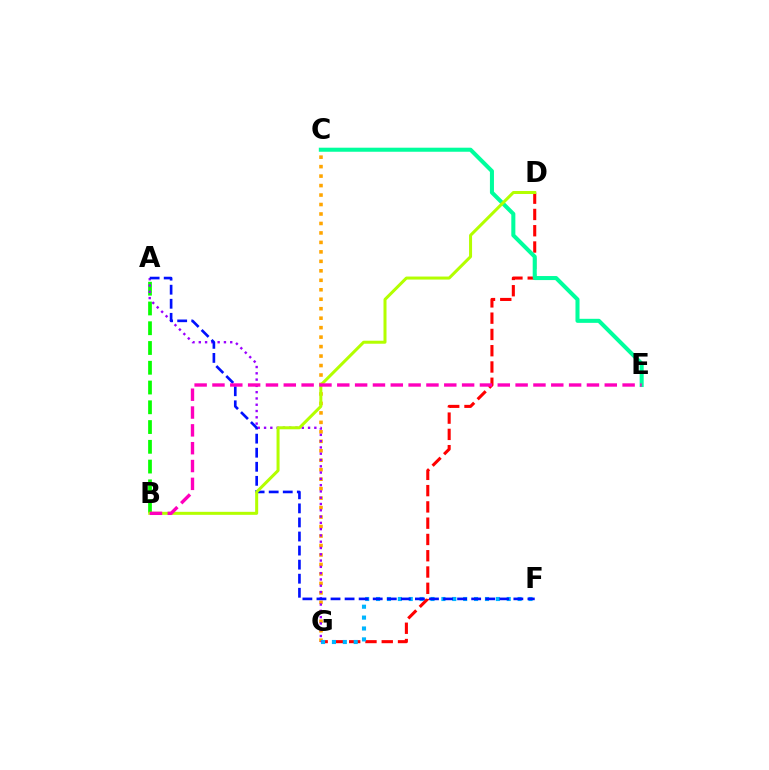{('C', 'G'): [{'color': '#ffa500', 'line_style': 'dotted', 'thickness': 2.57}], ('D', 'G'): [{'color': '#ff0000', 'line_style': 'dashed', 'thickness': 2.21}], ('F', 'G'): [{'color': '#00b5ff', 'line_style': 'dotted', 'thickness': 2.96}], ('A', 'B'): [{'color': '#08ff00', 'line_style': 'dashed', 'thickness': 2.68}], ('A', 'G'): [{'color': '#9b00ff', 'line_style': 'dotted', 'thickness': 1.71}], ('C', 'E'): [{'color': '#00ff9d', 'line_style': 'solid', 'thickness': 2.91}], ('A', 'F'): [{'color': '#0010ff', 'line_style': 'dashed', 'thickness': 1.91}], ('B', 'D'): [{'color': '#b3ff00', 'line_style': 'solid', 'thickness': 2.17}], ('B', 'E'): [{'color': '#ff00bd', 'line_style': 'dashed', 'thickness': 2.42}]}